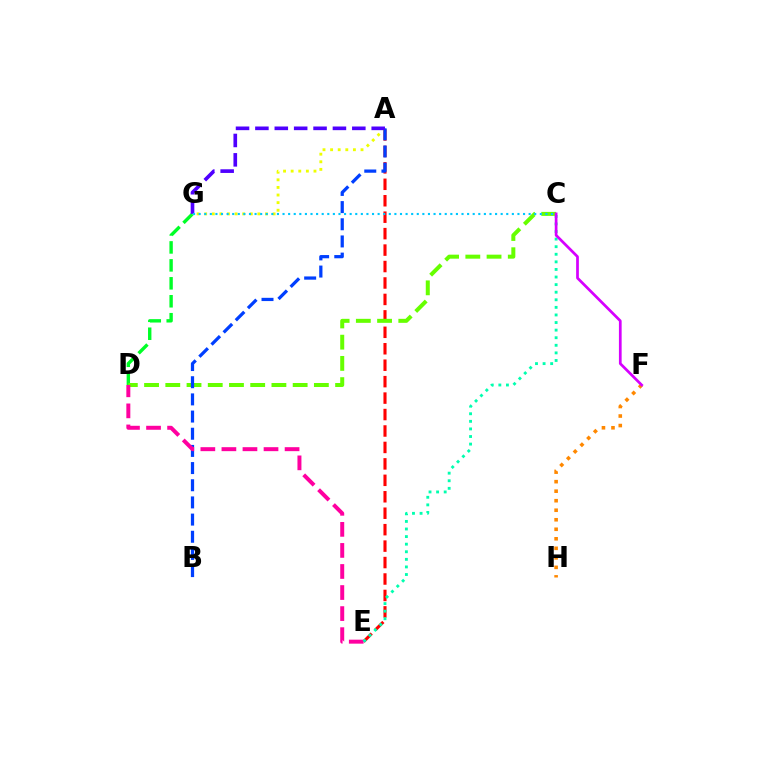{('D', 'G'): [{'color': '#00ff27', 'line_style': 'dashed', 'thickness': 2.44}], ('A', 'E'): [{'color': '#ff0000', 'line_style': 'dashed', 'thickness': 2.23}], ('C', 'D'): [{'color': '#66ff00', 'line_style': 'dashed', 'thickness': 2.88}], ('A', 'G'): [{'color': '#eeff00', 'line_style': 'dotted', 'thickness': 2.07}, {'color': '#4f00ff', 'line_style': 'dashed', 'thickness': 2.63}], ('F', 'H'): [{'color': '#ff8800', 'line_style': 'dotted', 'thickness': 2.59}], ('A', 'B'): [{'color': '#003fff', 'line_style': 'dashed', 'thickness': 2.33}], ('C', 'G'): [{'color': '#00c7ff', 'line_style': 'dotted', 'thickness': 1.52}], ('D', 'E'): [{'color': '#ff00a0', 'line_style': 'dashed', 'thickness': 2.86}], ('C', 'E'): [{'color': '#00ffaf', 'line_style': 'dotted', 'thickness': 2.06}], ('C', 'F'): [{'color': '#d600ff', 'line_style': 'solid', 'thickness': 1.96}]}